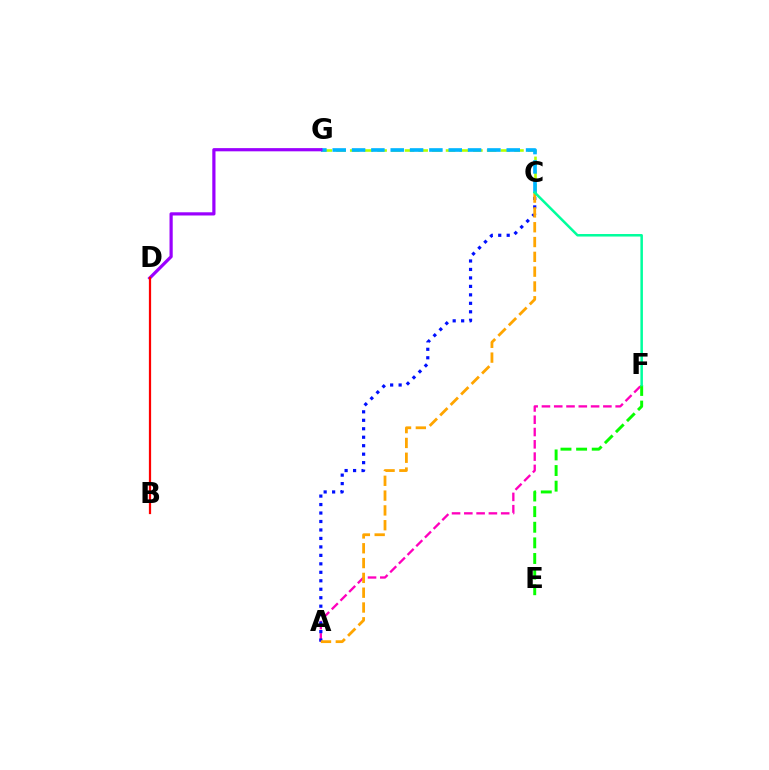{('C', 'G'): [{'color': '#b3ff00', 'line_style': 'dashed', 'thickness': 1.86}, {'color': '#00b5ff', 'line_style': 'dashed', 'thickness': 2.63}], ('A', 'F'): [{'color': '#ff00bd', 'line_style': 'dashed', 'thickness': 1.67}], ('A', 'C'): [{'color': '#0010ff', 'line_style': 'dotted', 'thickness': 2.3}, {'color': '#ffa500', 'line_style': 'dashed', 'thickness': 2.01}], ('E', 'F'): [{'color': '#08ff00', 'line_style': 'dashed', 'thickness': 2.12}], ('D', 'G'): [{'color': '#9b00ff', 'line_style': 'solid', 'thickness': 2.3}], ('B', 'D'): [{'color': '#ff0000', 'line_style': 'solid', 'thickness': 1.61}], ('C', 'F'): [{'color': '#00ff9d', 'line_style': 'solid', 'thickness': 1.81}]}